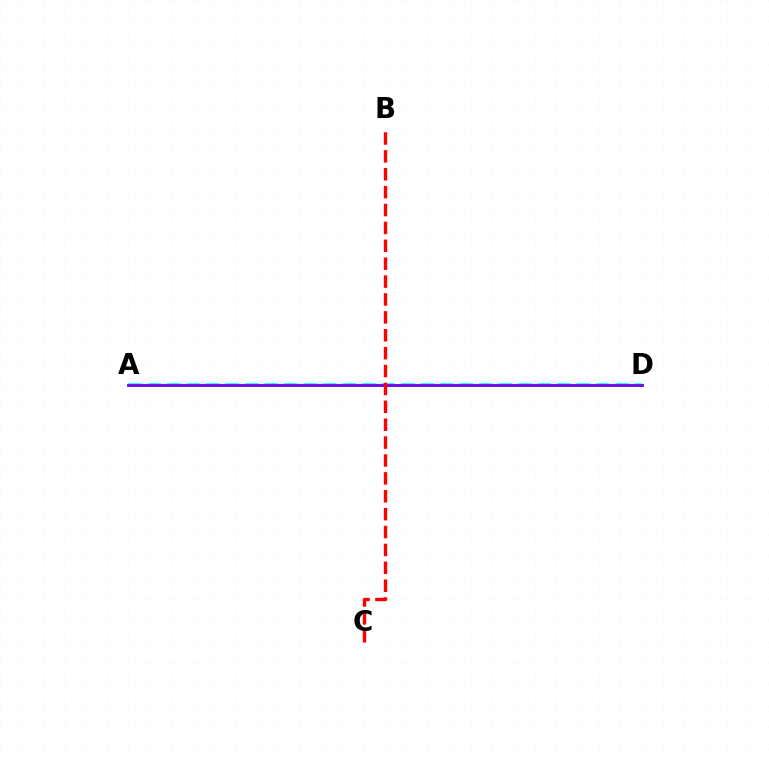{('A', 'D'): [{'color': '#00fff6', 'line_style': 'dashed', 'thickness': 2.65}, {'color': '#84ff00', 'line_style': 'solid', 'thickness': 2.13}, {'color': '#7200ff', 'line_style': 'solid', 'thickness': 2.0}], ('B', 'C'): [{'color': '#ff0000', 'line_style': 'dashed', 'thickness': 2.43}]}